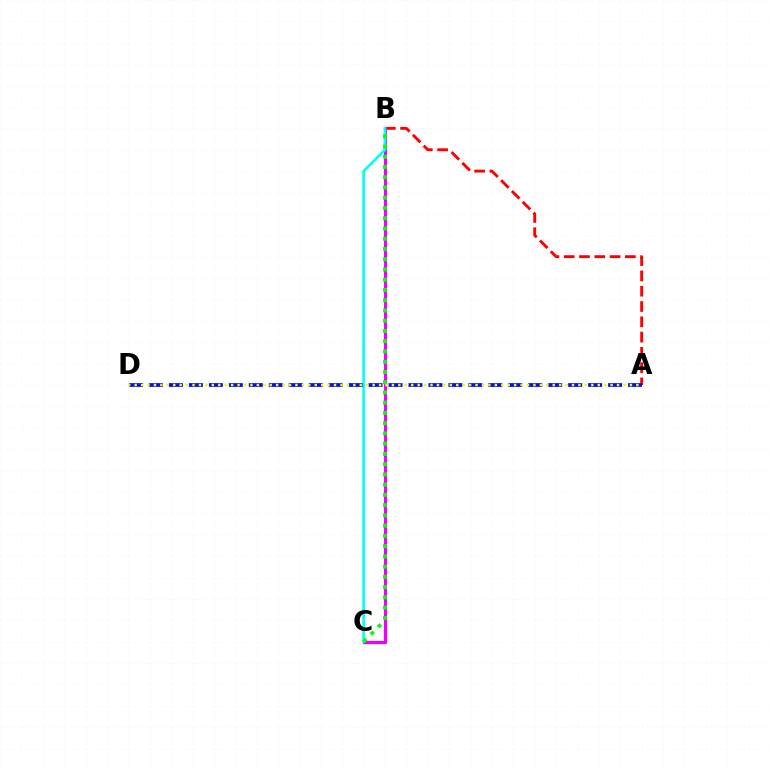{('A', 'B'): [{'color': '#ff0000', 'line_style': 'dashed', 'thickness': 2.08}], ('B', 'C'): [{'color': '#ee00ff', 'line_style': 'solid', 'thickness': 2.29}, {'color': '#00fff6', 'line_style': 'solid', 'thickness': 1.87}, {'color': '#08ff00', 'line_style': 'dotted', 'thickness': 2.78}], ('A', 'D'): [{'color': '#0010ff', 'line_style': 'dashed', 'thickness': 2.71}, {'color': '#fcf500', 'line_style': 'dotted', 'thickness': 1.75}]}